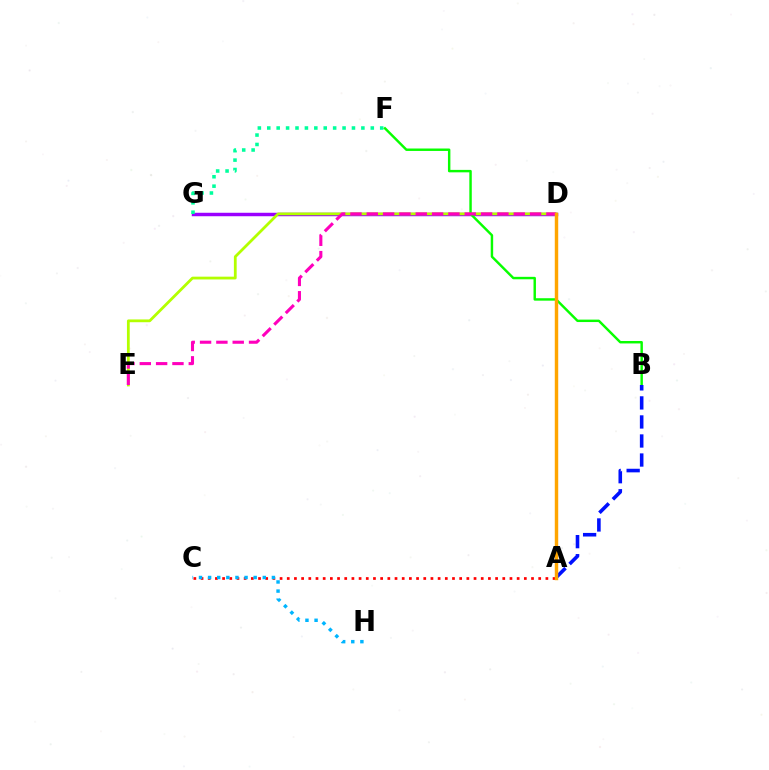{('D', 'G'): [{'color': '#9b00ff', 'line_style': 'solid', 'thickness': 2.49}], ('A', 'C'): [{'color': '#ff0000', 'line_style': 'dotted', 'thickness': 1.95}], ('D', 'E'): [{'color': '#b3ff00', 'line_style': 'solid', 'thickness': 2.0}, {'color': '#ff00bd', 'line_style': 'dashed', 'thickness': 2.22}], ('F', 'G'): [{'color': '#00ff9d', 'line_style': 'dotted', 'thickness': 2.56}], ('B', 'F'): [{'color': '#08ff00', 'line_style': 'solid', 'thickness': 1.76}], ('A', 'B'): [{'color': '#0010ff', 'line_style': 'dashed', 'thickness': 2.59}], ('C', 'H'): [{'color': '#00b5ff', 'line_style': 'dotted', 'thickness': 2.48}], ('A', 'D'): [{'color': '#ffa500', 'line_style': 'solid', 'thickness': 2.48}]}